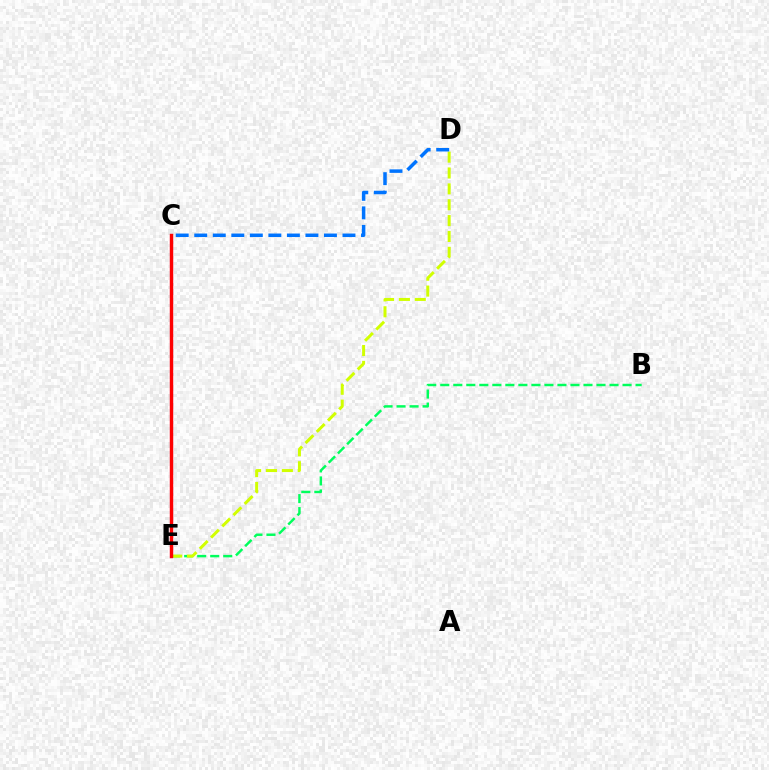{('B', 'E'): [{'color': '#00ff5c', 'line_style': 'dashed', 'thickness': 1.77}], ('D', 'E'): [{'color': '#d1ff00', 'line_style': 'dashed', 'thickness': 2.16}], ('C', 'D'): [{'color': '#0074ff', 'line_style': 'dashed', 'thickness': 2.52}], ('C', 'E'): [{'color': '#b900ff', 'line_style': 'solid', 'thickness': 2.2}, {'color': '#ff0000', 'line_style': 'solid', 'thickness': 2.45}]}